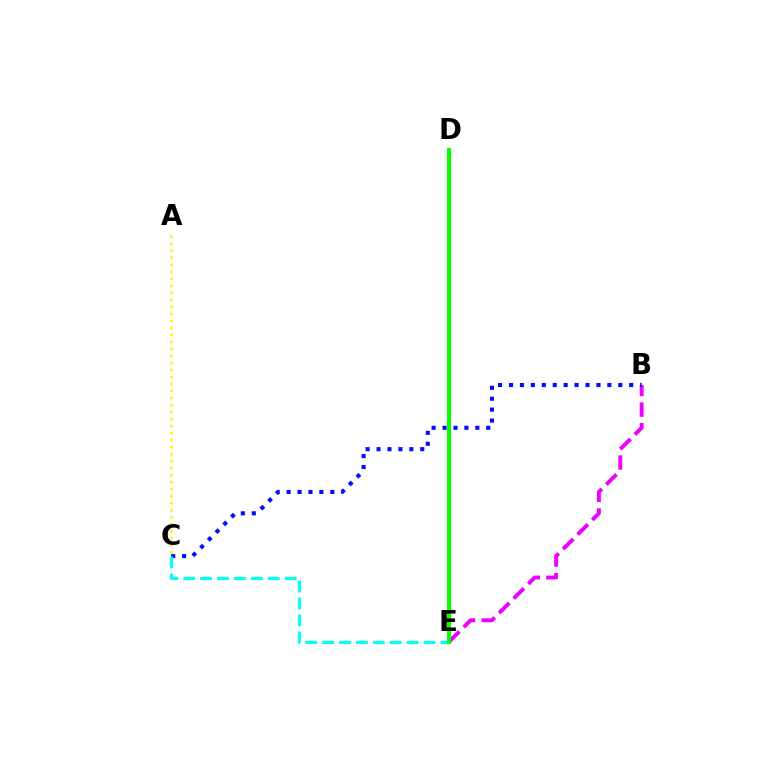{('D', 'E'): [{'color': '#ff0000', 'line_style': 'solid', 'thickness': 1.6}, {'color': '#08ff00', 'line_style': 'solid', 'thickness': 2.92}], ('B', 'E'): [{'color': '#ee00ff', 'line_style': 'dashed', 'thickness': 2.8}], ('A', 'C'): [{'color': '#fcf500', 'line_style': 'dotted', 'thickness': 1.9}], ('B', 'C'): [{'color': '#0010ff', 'line_style': 'dotted', 'thickness': 2.97}], ('C', 'E'): [{'color': '#00fff6', 'line_style': 'dashed', 'thickness': 2.3}]}